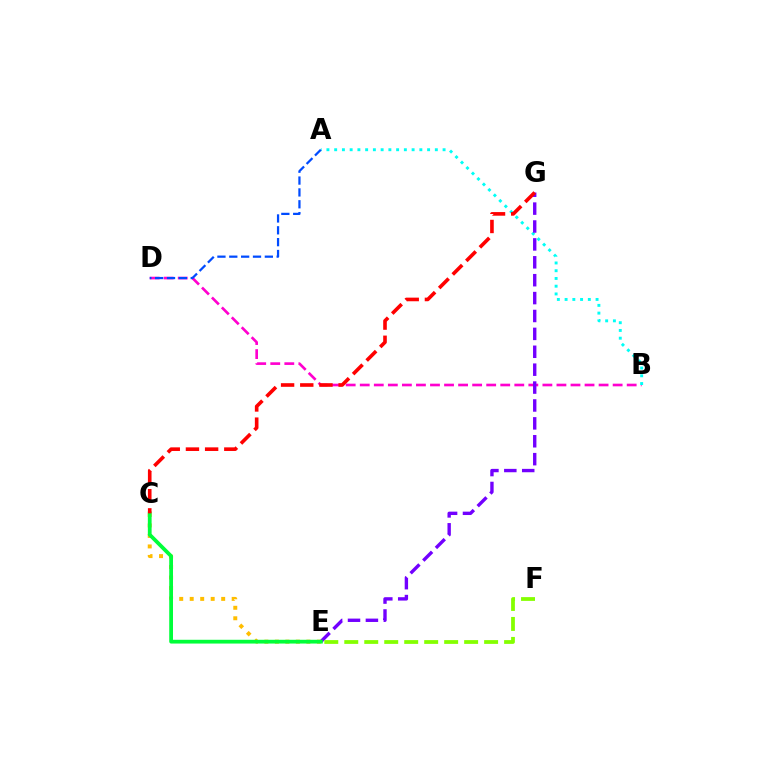{('B', 'D'): [{'color': '#ff00cf', 'line_style': 'dashed', 'thickness': 1.91}], ('A', 'B'): [{'color': '#00fff6', 'line_style': 'dotted', 'thickness': 2.1}], ('E', 'G'): [{'color': '#7200ff', 'line_style': 'dashed', 'thickness': 2.43}], ('C', 'E'): [{'color': '#ffbd00', 'line_style': 'dotted', 'thickness': 2.85}, {'color': '#00ff39', 'line_style': 'solid', 'thickness': 2.71}], ('A', 'D'): [{'color': '#004bff', 'line_style': 'dashed', 'thickness': 1.61}], ('E', 'F'): [{'color': '#84ff00', 'line_style': 'dashed', 'thickness': 2.71}], ('C', 'G'): [{'color': '#ff0000', 'line_style': 'dashed', 'thickness': 2.61}]}